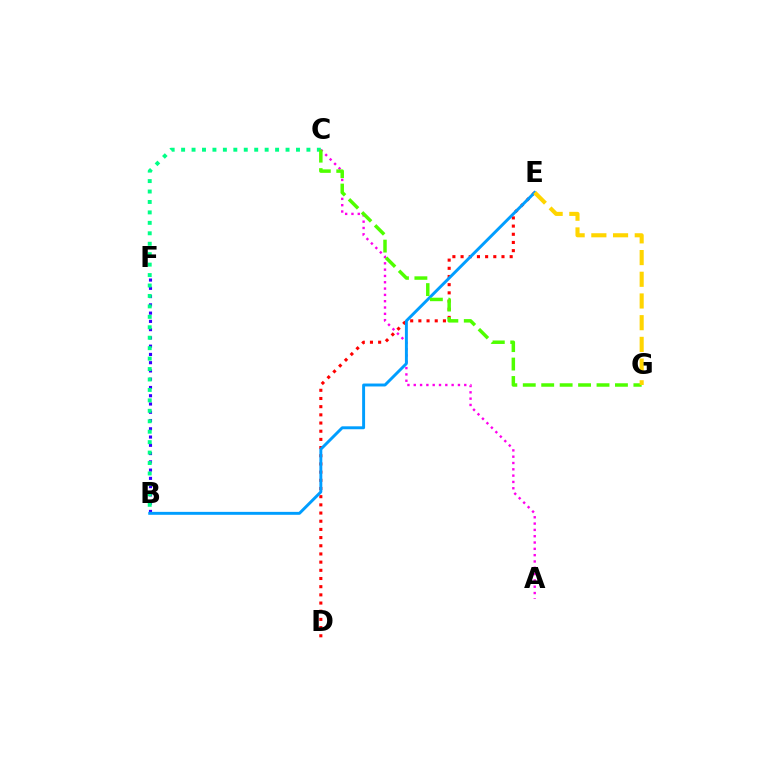{('D', 'E'): [{'color': '#ff0000', 'line_style': 'dotted', 'thickness': 2.22}], ('A', 'C'): [{'color': '#ff00ed', 'line_style': 'dotted', 'thickness': 1.72}], ('B', 'F'): [{'color': '#3700ff', 'line_style': 'dotted', 'thickness': 2.25}], ('B', 'C'): [{'color': '#00ff86', 'line_style': 'dotted', 'thickness': 2.84}], ('B', 'E'): [{'color': '#009eff', 'line_style': 'solid', 'thickness': 2.11}], ('C', 'G'): [{'color': '#4fff00', 'line_style': 'dashed', 'thickness': 2.5}], ('E', 'G'): [{'color': '#ffd500', 'line_style': 'dashed', 'thickness': 2.95}]}